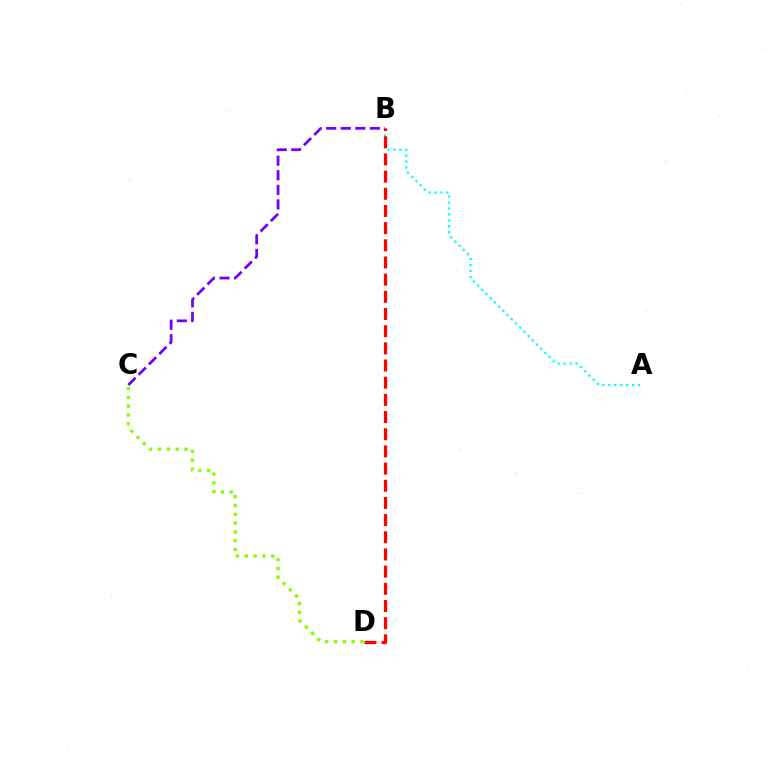{('A', 'B'): [{'color': '#00fff6', 'line_style': 'dotted', 'thickness': 1.61}], ('B', 'D'): [{'color': '#ff0000', 'line_style': 'dashed', 'thickness': 2.33}], ('B', 'C'): [{'color': '#7200ff', 'line_style': 'dashed', 'thickness': 1.98}], ('C', 'D'): [{'color': '#84ff00', 'line_style': 'dotted', 'thickness': 2.39}]}